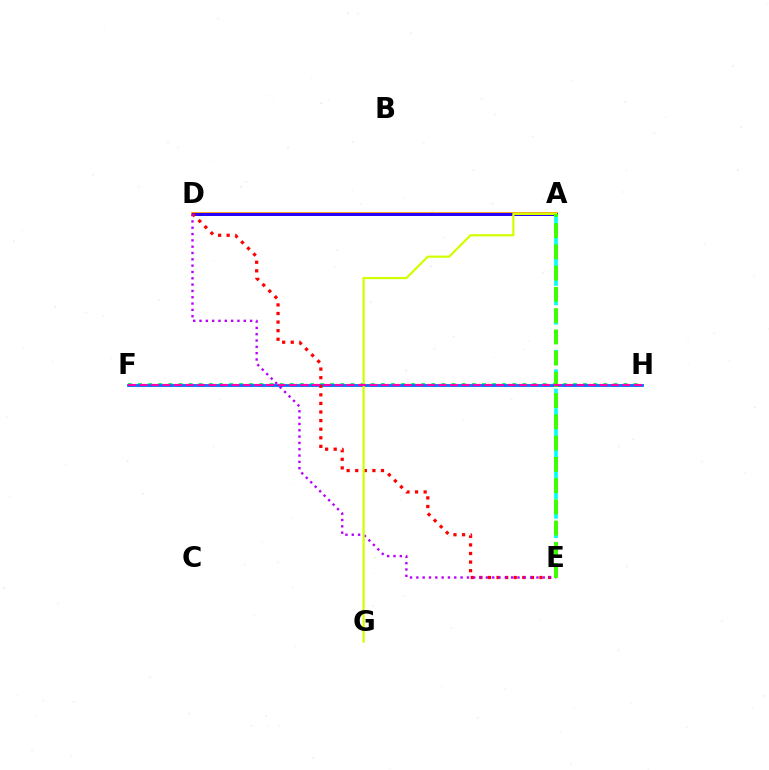{('F', 'H'): [{'color': '#00ff5c', 'line_style': 'dotted', 'thickness': 2.75}, {'color': '#0074ff', 'line_style': 'solid', 'thickness': 2.02}, {'color': '#ff00ac', 'line_style': 'dashed', 'thickness': 1.56}], ('A', 'E'): [{'color': '#00fff6', 'line_style': 'dashed', 'thickness': 2.64}, {'color': '#3dff00', 'line_style': 'dashed', 'thickness': 2.89}], ('A', 'D'): [{'color': '#ff9400', 'line_style': 'solid', 'thickness': 2.72}, {'color': '#2500ff', 'line_style': 'solid', 'thickness': 2.11}], ('D', 'E'): [{'color': '#ff0000', 'line_style': 'dotted', 'thickness': 2.33}, {'color': '#b900ff', 'line_style': 'dotted', 'thickness': 1.72}], ('A', 'G'): [{'color': '#d1ff00', 'line_style': 'solid', 'thickness': 1.6}]}